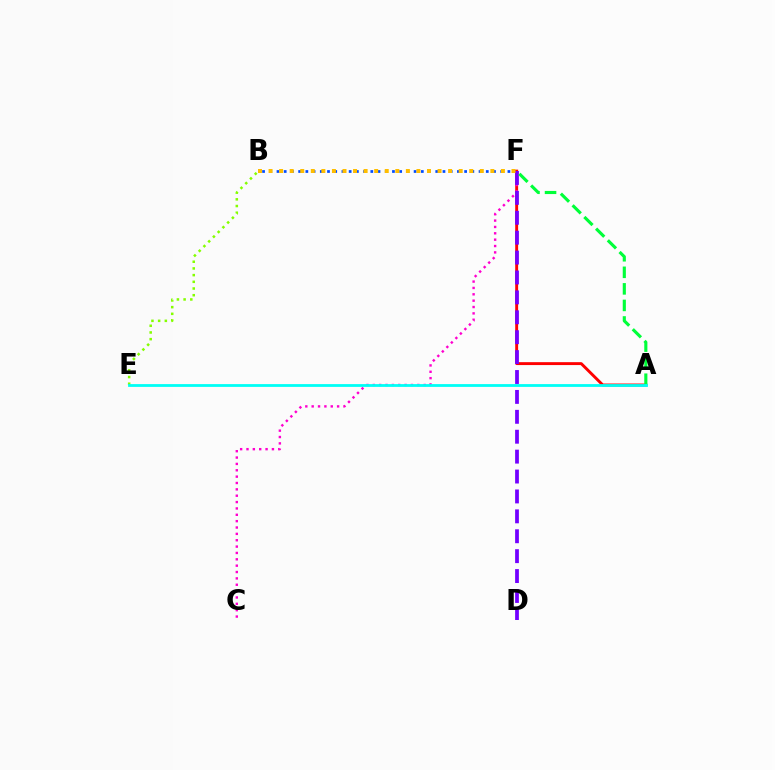{('B', 'F'): [{'color': '#004bff', 'line_style': 'dotted', 'thickness': 1.96}, {'color': '#ffbd00', 'line_style': 'dotted', 'thickness': 2.87}], ('A', 'F'): [{'color': '#ff0000', 'line_style': 'solid', 'thickness': 2.09}, {'color': '#00ff39', 'line_style': 'dashed', 'thickness': 2.25}], ('C', 'F'): [{'color': '#ff00cf', 'line_style': 'dotted', 'thickness': 1.73}], ('B', 'E'): [{'color': '#84ff00', 'line_style': 'dotted', 'thickness': 1.82}], ('D', 'F'): [{'color': '#7200ff', 'line_style': 'dashed', 'thickness': 2.7}], ('A', 'E'): [{'color': '#00fff6', 'line_style': 'solid', 'thickness': 2.01}]}